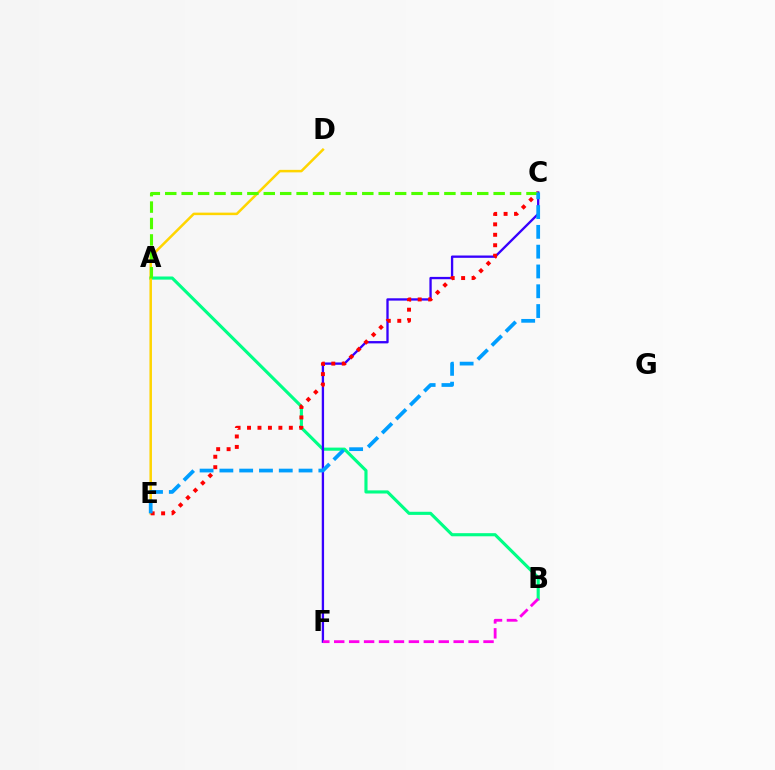{('A', 'B'): [{'color': '#00ff86', 'line_style': 'solid', 'thickness': 2.25}], ('C', 'F'): [{'color': '#3700ff', 'line_style': 'solid', 'thickness': 1.67}], ('D', 'E'): [{'color': '#ffd500', 'line_style': 'solid', 'thickness': 1.81}], ('C', 'E'): [{'color': '#ff0000', 'line_style': 'dotted', 'thickness': 2.84}, {'color': '#009eff', 'line_style': 'dashed', 'thickness': 2.69}], ('B', 'F'): [{'color': '#ff00ed', 'line_style': 'dashed', 'thickness': 2.03}], ('A', 'C'): [{'color': '#4fff00', 'line_style': 'dashed', 'thickness': 2.23}]}